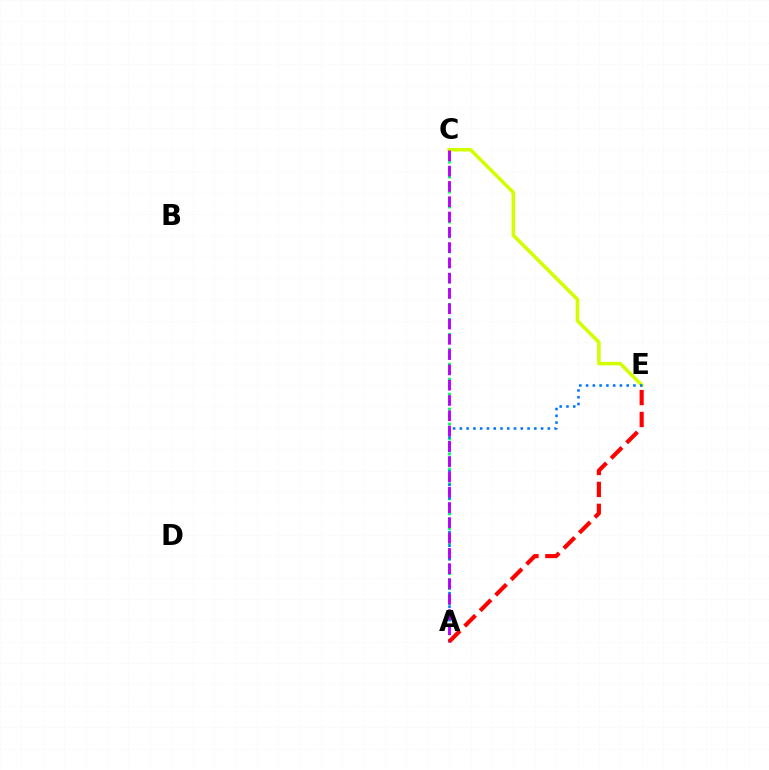{('C', 'E'): [{'color': '#d1ff00', 'line_style': 'solid', 'thickness': 2.56}], ('A', 'C'): [{'color': '#00ff5c', 'line_style': 'dotted', 'thickness': 2.03}, {'color': '#b900ff', 'line_style': 'dashed', 'thickness': 2.08}], ('A', 'E'): [{'color': '#0074ff', 'line_style': 'dotted', 'thickness': 1.84}, {'color': '#ff0000', 'line_style': 'dashed', 'thickness': 2.98}]}